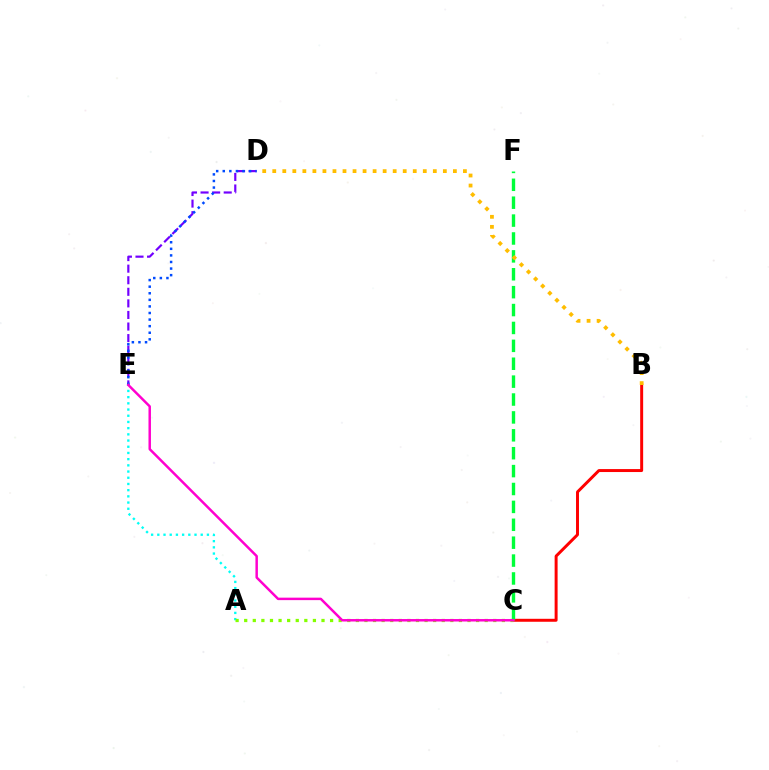{('D', 'E'): [{'color': '#7200ff', 'line_style': 'dashed', 'thickness': 1.57}, {'color': '#004bff', 'line_style': 'dotted', 'thickness': 1.79}], ('A', 'E'): [{'color': '#00fff6', 'line_style': 'dotted', 'thickness': 1.68}], ('B', 'C'): [{'color': '#ff0000', 'line_style': 'solid', 'thickness': 2.13}], ('A', 'C'): [{'color': '#84ff00', 'line_style': 'dotted', 'thickness': 2.33}], ('C', 'F'): [{'color': '#00ff39', 'line_style': 'dashed', 'thickness': 2.43}], ('C', 'E'): [{'color': '#ff00cf', 'line_style': 'solid', 'thickness': 1.78}], ('B', 'D'): [{'color': '#ffbd00', 'line_style': 'dotted', 'thickness': 2.73}]}